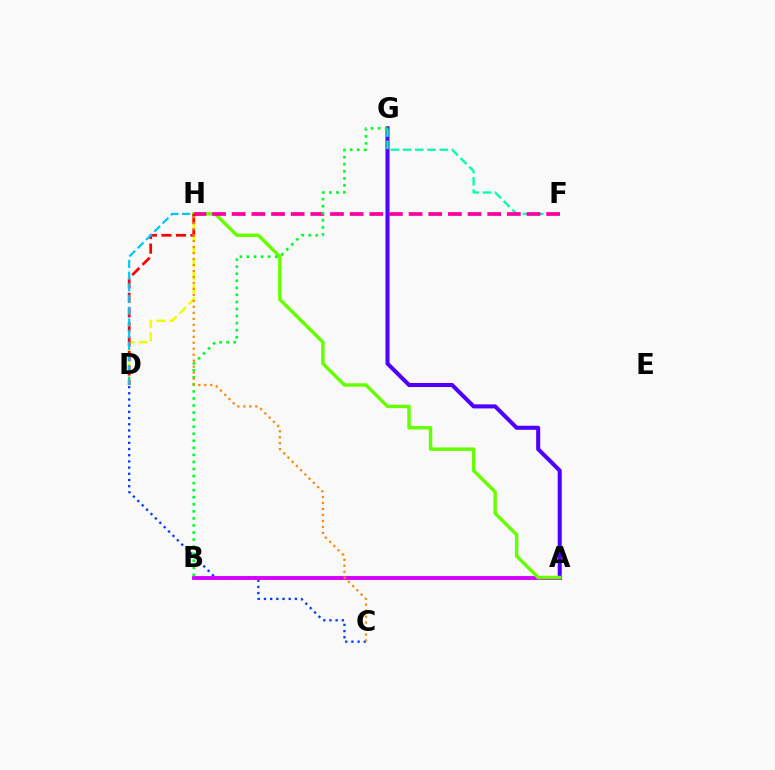{('A', 'G'): [{'color': '#4f00ff', 'line_style': 'solid', 'thickness': 2.91}], ('D', 'H'): [{'color': '#eeff00', 'line_style': 'dashed', 'thickness': 1.77}, {'color': '#ff0000', 'line_style': 'dashed', 'thickness': 1.98}, {'color': '#00c7ff', 'line_style': 'dashed', 'thickness': 1.59}], ('F', 'G'): [{'color': '#00ffaf', 'line_style': 'dashed', 'thickness': 1.66}], ('C', 'D'): [{'color': '#003fff', 'line_style': 'dotted', 'thickness': 1.68}], ('A', 'B'): [{'color': '#d600ff', 'line_style': 'solid', 'thickness': 2.77}], ('A', 'H'): [{'color': '#66ff00', 'line_style': 'solid', 'thickness': 2.48}], ('F', 'H'): [{'color': '#ff00a0', 'line_style': 'dashed', 'thickness': 2.67}], ('B', 'G'): [{'color': '#00ff27', 'line_style': 'dotted', 'thickness': 1.92}], ('C', 'H'): [{'color': '#ff8800', 'line_style': 'dotted', 'thickness': 1.62}]}